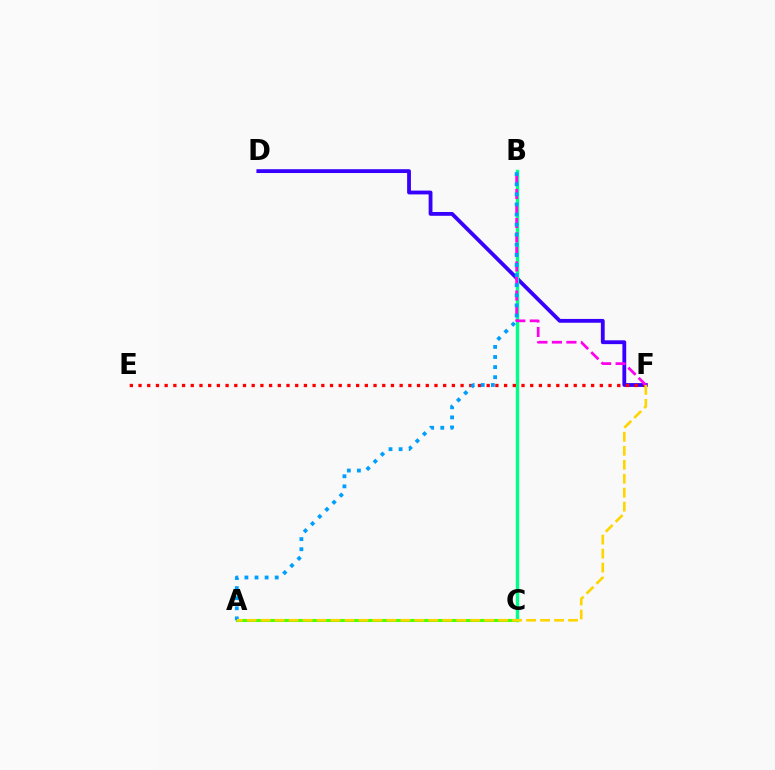{('D', 'F'): [{'color': '#3700ff', 'line_style': 'solid', 'thickness': 2.75}], ('B', 'C'): [{'color': '#00ff86', 'line_style': 'solid', 'thickness': 2.42}], ('A', 'C'): [{'color': '#4fff00', 'line_style': 'solid', 'thickness': 2.21}], ('E', 'F'): [{'color': '#ff0000', 'line_style': 'dotted', 'thickness': 2.36}], ('B', 'F'): [{'color': '#ff00ed', 'line_style': 'dashed', 'thickness': 1.97}], ('A', 'B'): [{'color': '#009eff', 'line_style': 'dotted', 'thickness': 2.74}], ('A', 'F'): [{'color': '#ffd500', 'line_style': 'dashed', 'thickness': 1.9}]}